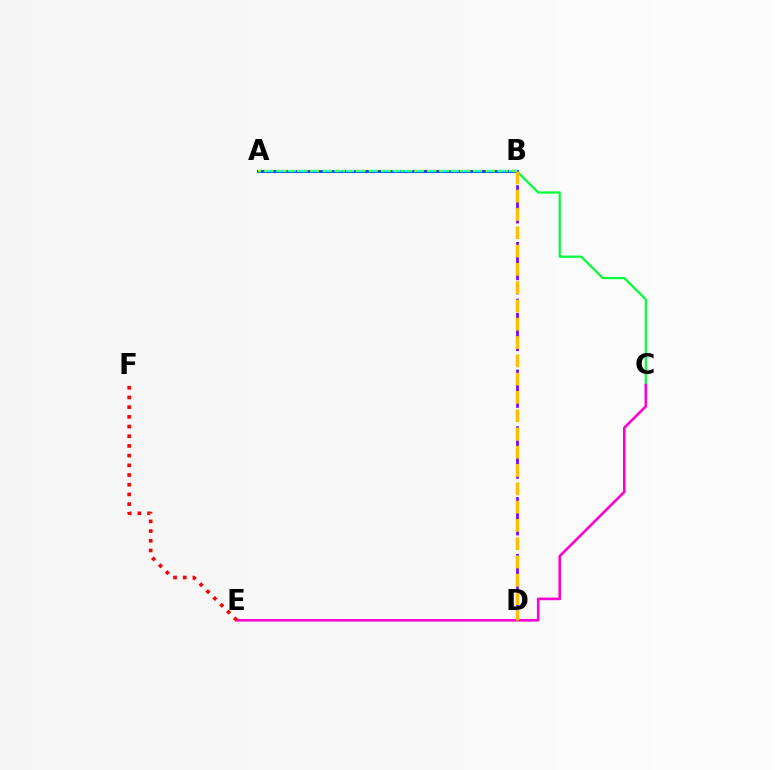{('B', 'C'): [{'color': '#00ff39', 'line_style': 'solid', 'thickness': 1.6}], ('B', 'D'): [{'color': '#7200ff', 'line_style': 'dashed', 'thickness': 1.93}, {'color': '#ffbd00', 'line_style': 'dashed', 'thickness': 2.48}], ('A', 'B'): [{'color': '#004bff', 'line_style': 'solid', 'thickness': 2.18}, {'color': '#00fff6', 'line_style': 'dashed', 'thickness': 1.58}, {'color': '#84ff00', 'line_style': 'dotted', 'thickness': 1.77}], ('C', 'E'): [{'color': '#ff00cf', 'line_style': 'solid', 'thickness': 1.88}], ('E', 'F'): [{'color': '#ff0000', 'line_style': 'dotted', 'thickness': 2.63}]}